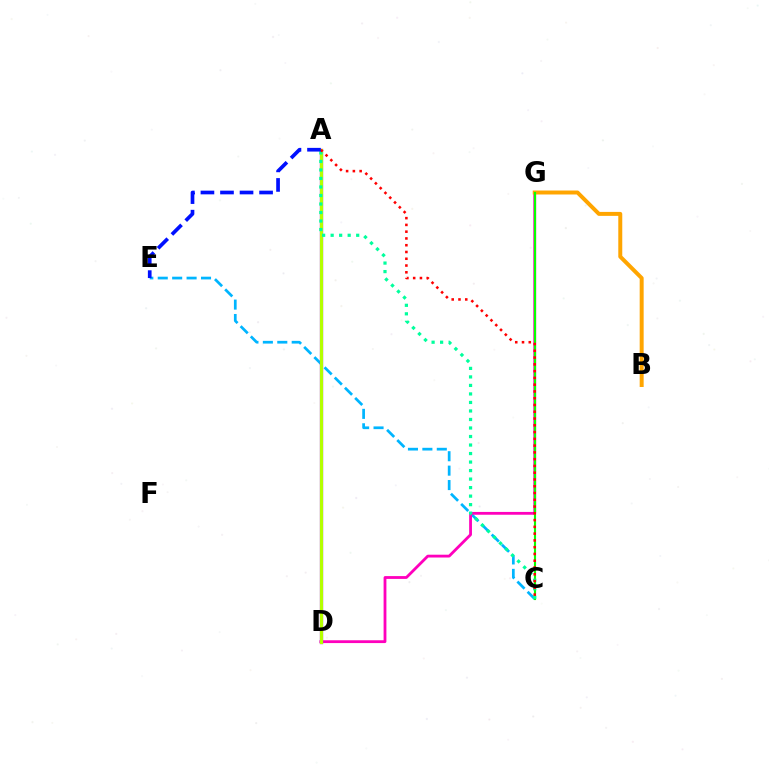{('C', 'E'): [{'color': '#00b5ff', 'line_style': 'dashed', 'thickness': 1.96}], ('D', 'G'): [{'color': '#ff00bd', 'line_style': 'solid', 'thickness': 2.03}], ('B', 'G'): [{'color': '#ffa500', 'line_style': 'solid', 'thickness': 2.86}], ('C', 'G'): [{'color': '#08ff00', 'line_style': 'solid', 'thickness': 1.54}], ('A', 'D'): [{'color': '#9b00ff', 'line_style': 'solid', 'thickness': 2.35}, {'color': '#b3ff00', 'line_style': 'solid', 'thickness': 2.29}], ('A', 'C'): [{'color': '#00ff9d', 'line_style': 'dotted', 'thickness': 2.31}, {'color': '#ff0000', 'line_style': 'dotted', 'thickness': 1.84}], ('A', 'E'): [{'color': '#0010ff', 'line_style': 'dashed', 'thickness': 2.66}]}